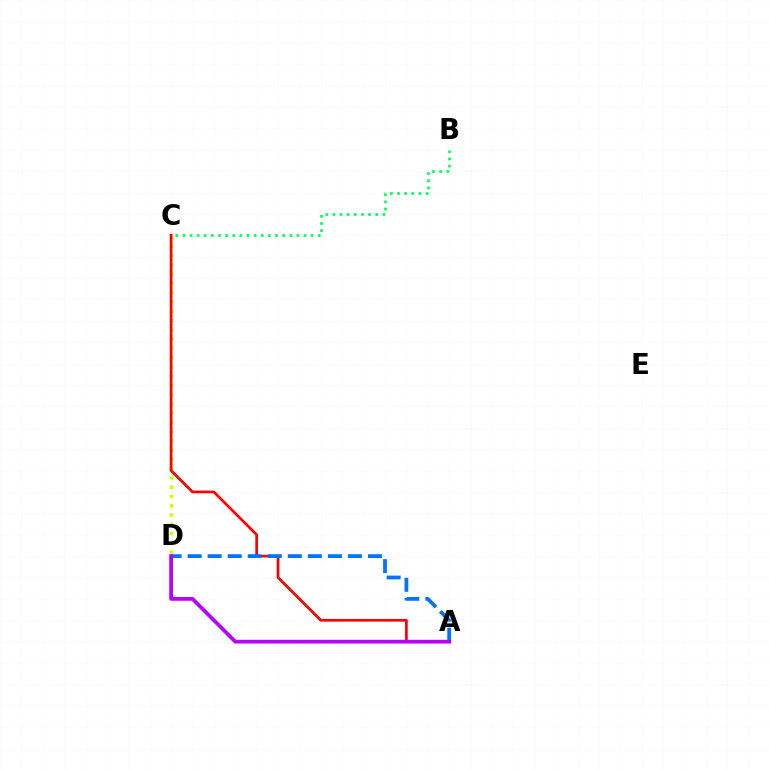{('C', 'D'): [{'color': '#d1ff00', 'line_style': 'dotted', 'thickness': 2.52}], ('A', 'C'): [{'color': '#ff0000', 'line_style': 'solid', 'thickness': 1.95}], ('A', 'D'): [{'color': '#0074ff', 'line_style': 'dashed', 'thickness': 2.72}, {'color': '#b900ff', 'line_style': 'solid', 'thickness': 2.68}], ('B', 'C'): [{'color': '#00ff5c', 'line_style': 'dotted', 'thickness': 1.94}]}